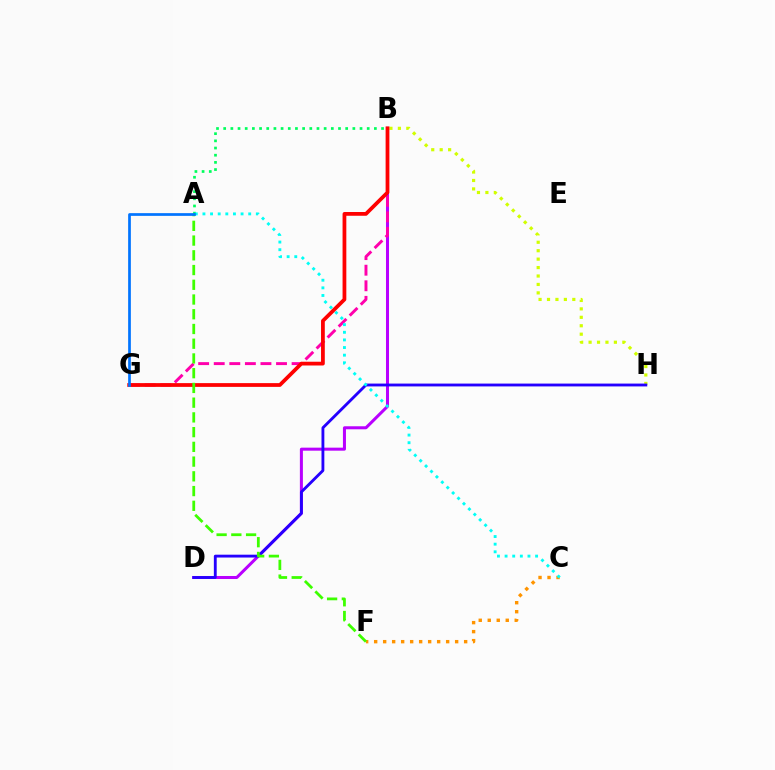{('B', 'D'): [{'color': '#b900ff', 'line_style': 'solid', 'thickness': 2.18}], ('B', 'H'): [{'color': '#d1ff00', 'line_style': 'dotted', 'thickness': 2.29}], ('D', 'H'): [{'color': '#2500ff', 'line_style': 'solid', 'thickness': 2.05}], ('C', 'F'): [{'color': '#ff9400', 'line_style': 'dotted', 'thickness': 2.44}], ('A', 'B'): [{'color': '#00ff5c', 'line_style': 'dotted', 'thickness': 1.95}], ('B', 'G'): [{'color': '#ff00ac', 'line_style': 'dashed', 'thickness': 2.12}, {'color': '#ff0000', 'line_style': 'solid', 'thickness': 2.71}], ('A', 'C'): [{'color': '#00fff6', 'line_style': 'dotted', 'thickness': 2.07}], ('A', 'F'): [{'color': '#3dff00', 'line_style': 'dashed', 'thickness': 2.0}], ('A', 'G'): [{'color': '#0074ff', 'line_style': 'solid', 'thickness': 1.96}]}